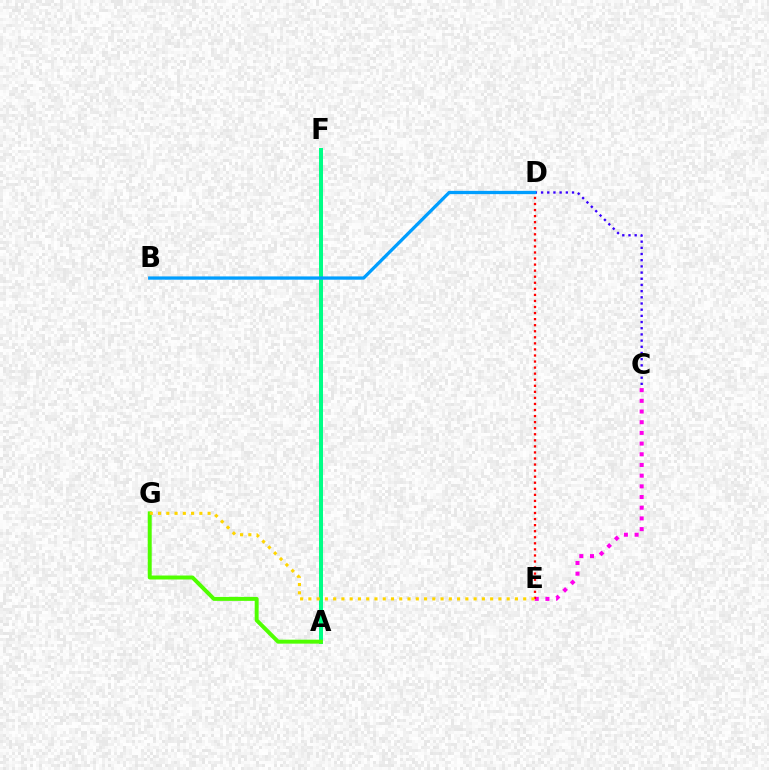{('C', 'E'): [{'color': '#ff00ed', 'line_style': 'dotted', 'thickness': 2.9}], ('D', 'E'): [{'color': '#ff0000', 'line_style': 'dotted', 'thickness': 1.65}], ('A', 'F'): [{'color': '#00ff86', 'line_style': 'solid', 'thickness': 2.87}], ('A', 'G'): [{'color': '#4fff00', 'line_style': 'solid', 'thickness': 2.85}], ('C', 'D'): [{'color': '#3700ff', 'line_style': 'dotted', 'thickness': 1.68}], ('E', 'G'): [{'color': '#ffd500', 'line_style': 'dotted', 'thickness': 2.24}], ('B', 'D'): [{'color': '#009eff', 'line_style': 'solid', 'thickness': 2.36}]}